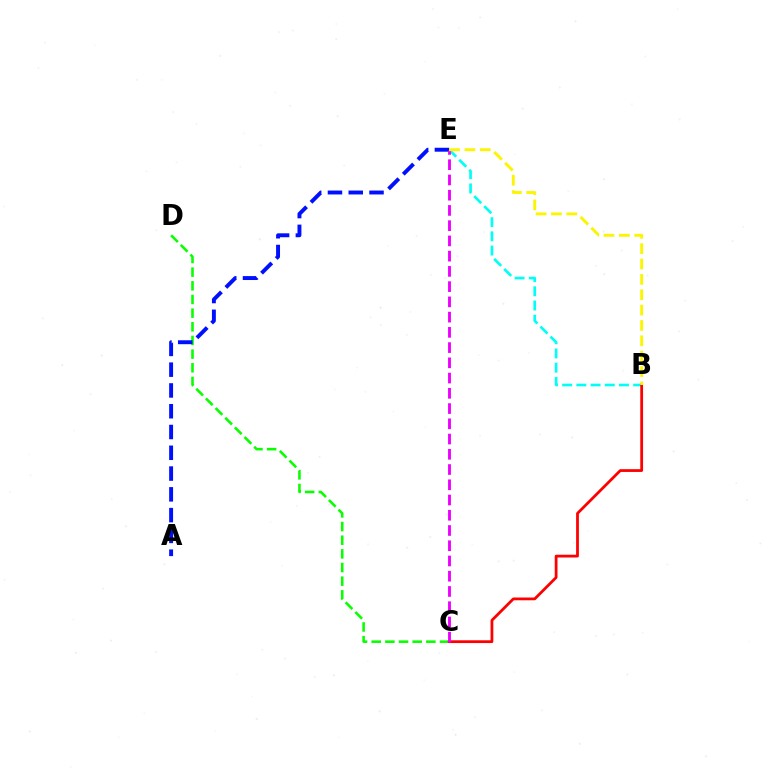{('B', 'E'): [{'color': '#00fff6', 'line_style': 'dashed', 'thickness': 1.93}, {'color': '#fcf500', 'line_style': 'dashed', 'thickness': 2.09}], ('C', 'D'): [{'color': '#08ff00', 'line_style': 'dashed', 'thickness': 1.86}], ('A', 'E'): [{'color': '#0010ff', 'line_style': 'dashed', 'thickness': 2.82}], ('B', 'C'): [{'color': '#ff0000', 'line_style': 'solid', 'thickness': 1.99}], ('C', 'E'): [{'color': '#ee00ff', 'line_style': 'dashed', 'thickness': 2.07}]}